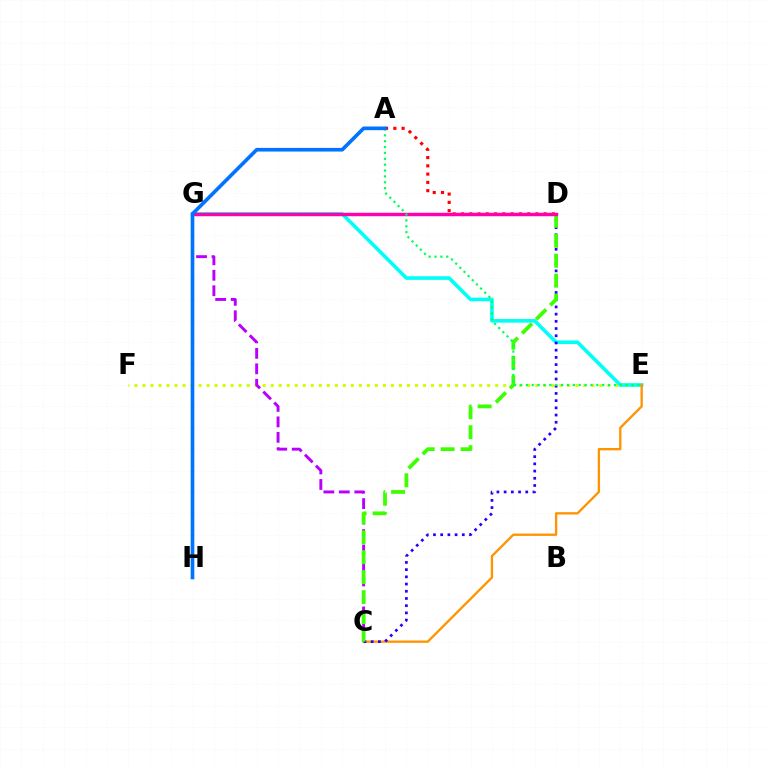{('A', 'D'): [{'color': '#ff0000', 'line_style': 'dotted', 'thickness': 2.25}], ('E', 'F'): [{'color': '#d1ff00', 'line_style': 'dotted', 'thickness': 2.18}], ('C', 'G'): [{'color': '#b900ff', 'line_style': 'dashed', 'thickness': 2.1}], ('E', 'G'): [{'color': '#00fff6', 'line_style': 'solid', 'thickness': 2.6}], ('C', 'E'): [{'color': '#ff9400', 'line_style': 'solid', 'thickness': 1.68}], ('C', 'D'): [{'color': '#2500ff', 'line_style': 'dotted', 'thickness': 1.96}, {'color': '#3dff00', 'line_style': 'dashed', 'thickness': 2.71}], ('D', 'G'): [{'color': '#ff00ac', 'line_style': 'solid', 'thickness': 2.47}], ('A', 'E'): [{'color': '#00ff5c', 'line_style': 'dotted', 'thickness': 1.6}], ('A', 'H'): [{'color': '#0074ff', 'line_style': 'solid', 'thickness': 2.63}]}